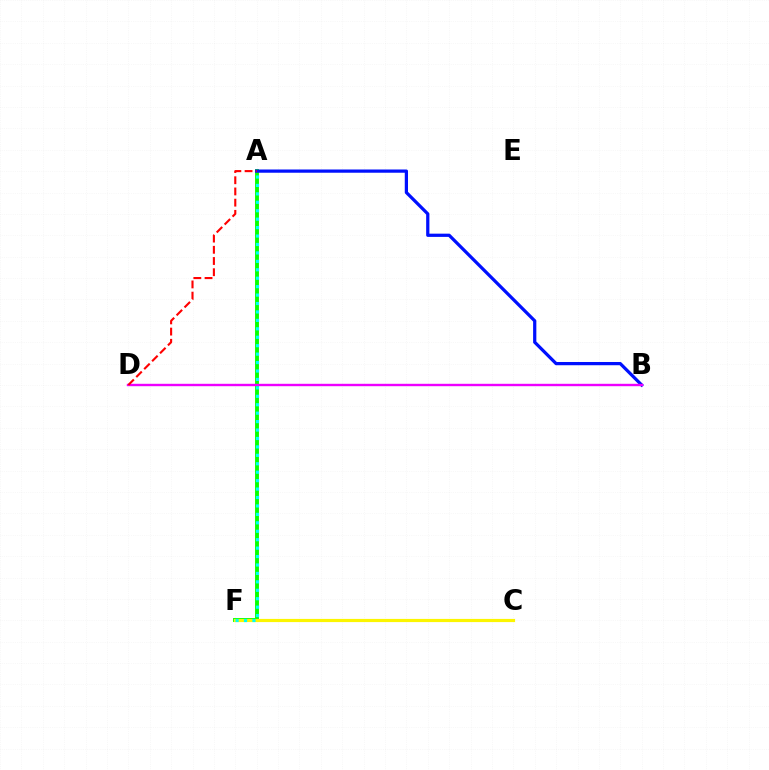{('A', 'F'): [{'color': '#08ff00', 'line_style': 'solid', 'thickness': 2.81}, {'color': '#00fff6', 'line_style': 'dotted', 'thickness': 2.29}], ('A', 'B'): [{'color': '#0010ff', 'line_style': 'solid', 'thickness': 2.33}], ('B', 'D'): [{'color': '#ee00ff', 'line_style': 'solid', 'thickness': 1.73}], ('A', 'D'): [{'color': '#ff0000', 'line_style': 'dashed', 'thickness': 1.52}], ('C', 'F'): [{'color': '#fcf500', 'line_style': 'solid', 'thickness': 2.29}]}